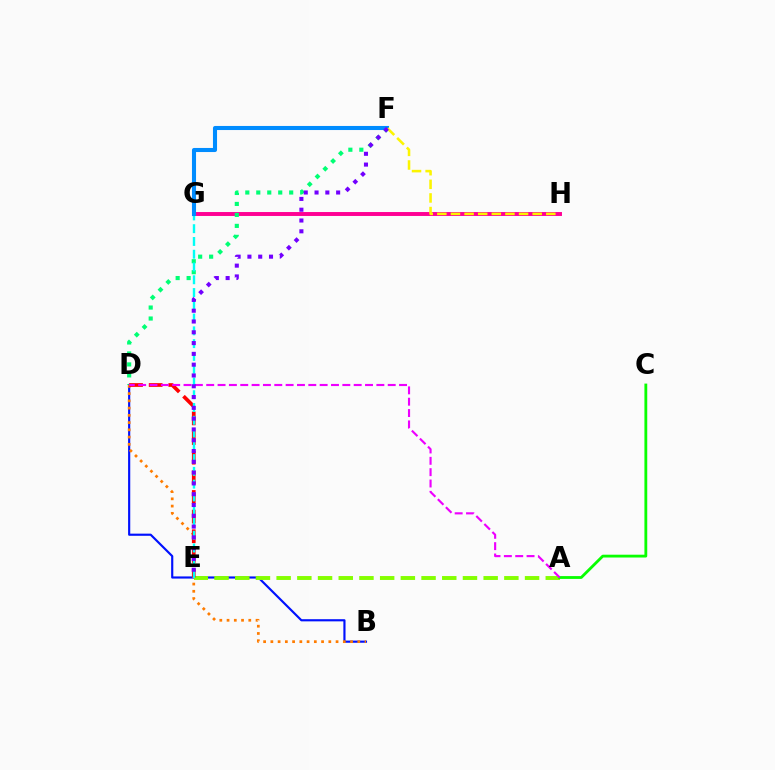{('G', 'H'): [{'color': '#ff0094', 'line_style': 'solid', 'thickness': 2.83}], ('B', 'D'): [{'color': '#0010ff', 'line_style': 'solid', 'thickness': 1.55}, {'color': '#ff7c00', 'line_style': 'dotted', 'thickness': 1.97}], ('D', 'F'): [{'color': '#00ff74', 'line_style': 'dotted', 'thickness': 2.98}], ('A', 'E'): [{'color': '#84ff00', 'line_style': 'dashed', 'thickness': 2.81}], ('D', 'E'): [{'color': '#ff0000', 'line_style': 'dashed', 'thickness': 2.67}], ('A', 'C'): [{'color': '#08ff00', 'line_style': 'solid', 'thickness': 2.03}], ('E', 'G'): [{'color': '#00fff6', 'line_style': 'dashed', 'thickness': 1.74}], ('A', 'D'): [{'color': '#ee00ff', 'line_style': 'dashed', 'thickness': 1.54}], ('F', 'G'): [{'color': '#008cff', 'line_style': 'solid', 'thickness': 2.94}], ('F', 'H'): [{'color': '#fcf500', 'line_style': 'dashed', 'thickness': 1.85}], ('E', 'F'): [{'color': '#7200ff', 'line_style': 'dotted', 'thickness': 2.93}]}